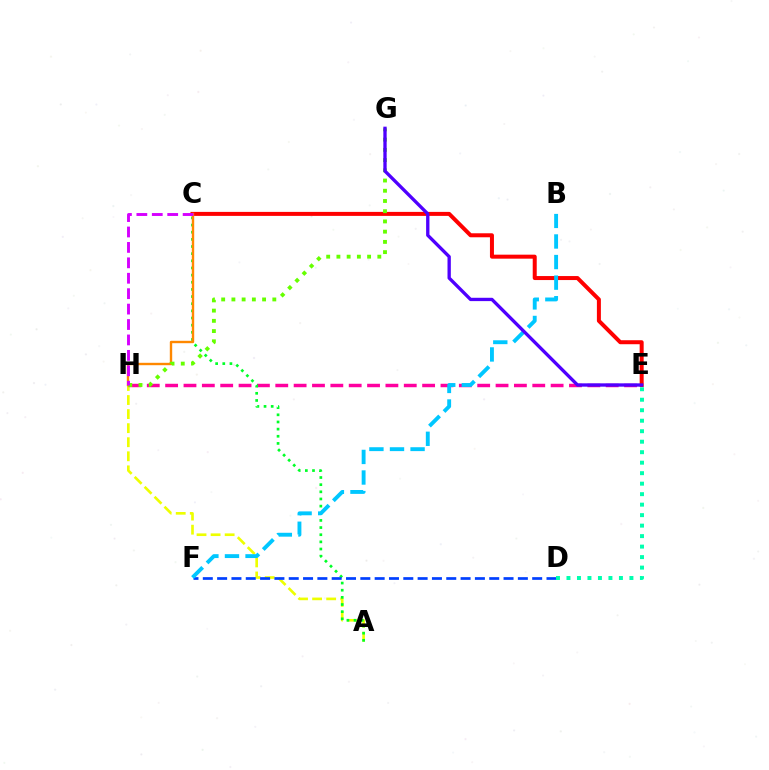{('A', 'H'): [{'color': '#eeff00', 'line_style': 'dashed', 'thickness': 1.91}], ('E', 'H'): [{'color': '#ff00a0', 'line_style': 'dashed', 'thickness': 2.49}], ('A', 'C'): [{'color': '#00ff27', 'line_style': 'dotted', 'thickness': 1.94}], ('C', 'E'): [{'color': '#ff0000', 'line_style': 'solid', 'thickness': 2.88}], ('C', 'H'): [{'color': '#ff8800', 'line_style': 'solid', 'thickness': 1.72}, {'color': '#d600ff', 'line_style': 'dashed', 'thickness': 2.09}], ('D', 'F'): [{'color': '#003fff', 'line_style': 'dashed', 'thickness': 1.95}], ('B', 'F'): [{'color': '#00c7ff', 'line_style': 'dashed', 'thickness': 2.8}], ('G', 'H'): [{'color': '#66ff00', 'line_style': 'dotted', 'thickness': 2.78}], ('E', 'G'): [{'color': '#4f00ff', 'line_style': 'solid', 'thickness': 2.4}], ('D', 'E'): [{'color': '#00ffaf', 'line_style': 'dotted', 'thickness': 2.85}]}